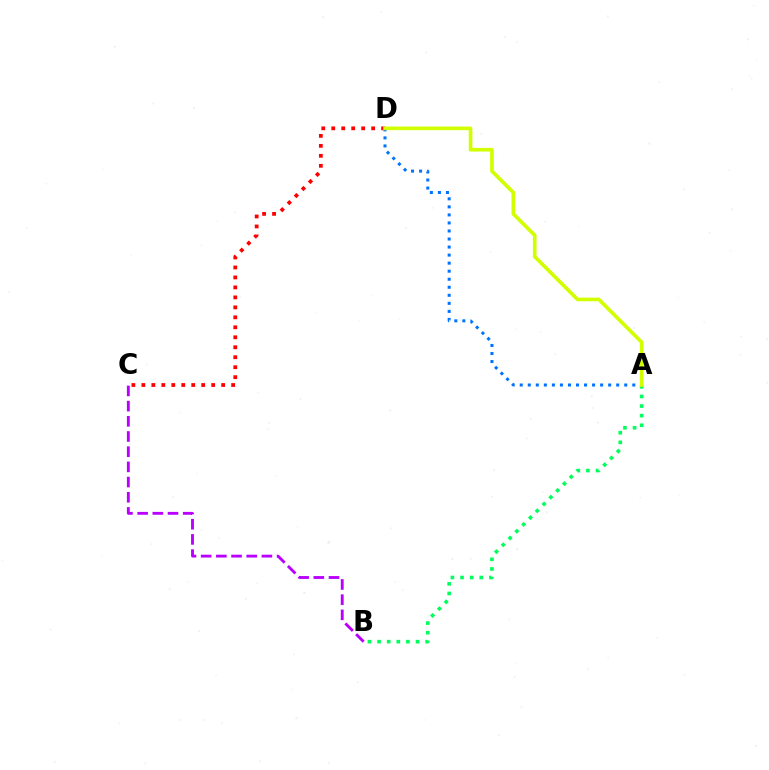{('C', 'D'): [{'color': '#ff0000', 'line_style': 'dotted', 'thickness': 2.71}], ('B', 'C'): [{'color': '#b900ff', 'line_style': 'dashed', 'thickness': 2.06}], ('A', 'D'): [{'color': '#0074ff', 'line_style': 'dotted', 'thickness': 2.18}, {'color': '#d1ff00', 'line_style': 'solid', 'thickness': 2.62}], ('A', 'B'): [{'color': '#00ff5c', 'line_style': 'dotted', 'thickness': 2.61}]}